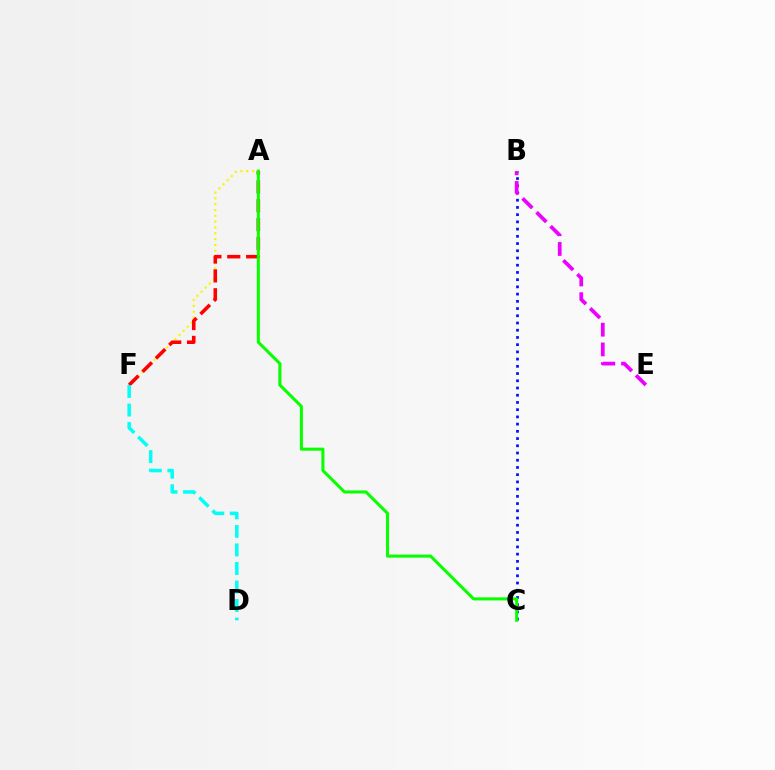{('B', 'C'): [{'color': '#0010ff', 'line_style': 'dotted', 'thickness': 1.96}], ('A', 'F'): [{'color': '#fcf500', 'line_style': 'dotted', 'thickness': 1.58}, {'color': '#ff0000', 'line_style': 'dashed', 'thickness': 2.56}], ('B', 'E'): [{'color': '#ee00ff', 'line_style': 'dashed', 'thickness': 2.68}], ('A', 'C'): [{'color': '#08ff00', 'line_style': 'solid', 'thickness': 2.2}], ('D', 'F'): [{'color': '#00fff6', 'line_style': 'dashed', 'thickness': 2.52}]}